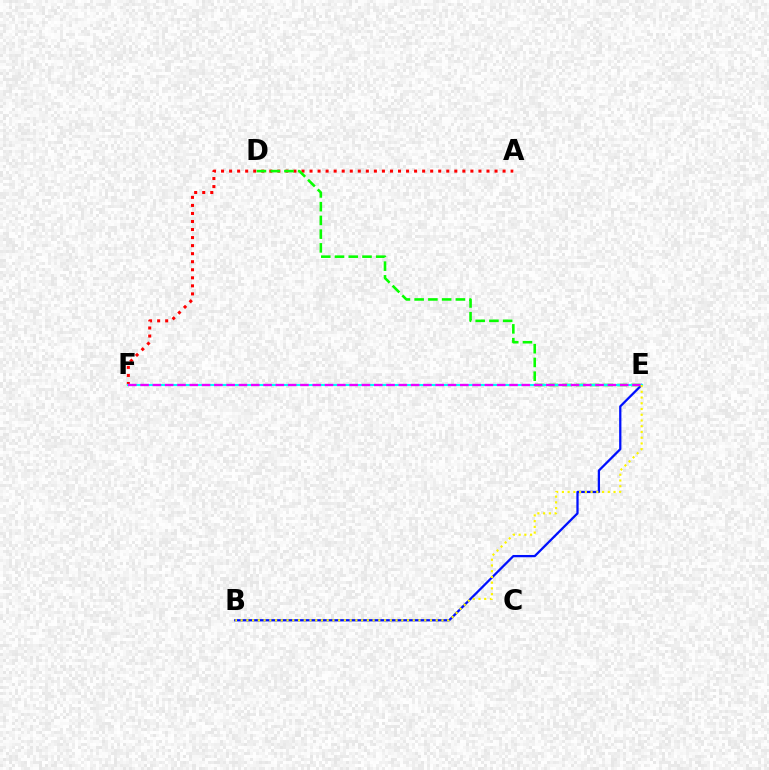{('A', 'F'): [{'color': '#ff0000', 'line_style': 'dotted', 'thickness': 2.19}], ('B', 'E'): [{'color': '#0010ff', 'line_style': 'solid', 'thickness': 1.63}, {'color': '#fcf500', 'line_style': 'dotted', 'thickness': 1.56}], ('D', 'E'): [{'color': '#08ff00', 'line_style': 'dashed', 'thickness': 1.87}], ('E', 'F'): [{'color': '#00fff6', 'line_style': 'solid', 'thickness': 1.51}, {'color': '#ee00ff', 'line_style': 'dashed', 'thickness': 1.67}]}